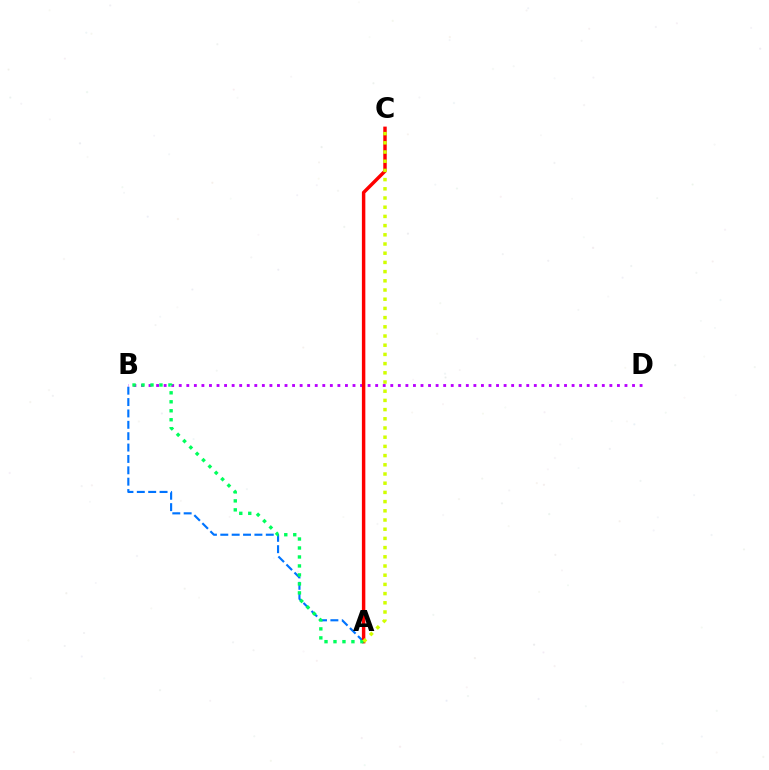{('A', 'B'): [{'color': '#0074ff', 'line_style': 'dashed', 'thickness': 1.54}, {'color': '#00ff5c', 'line_style': 'dotted', 'thickness': 2.44}], ('B', 'D'): [{'color': '#b900ff', 'line_style': 'dotted', 'thickness': 2.05}], ('A', 'C'): [{'color': '#ff0000', 'line_style': 'solid', 'thickness': 2.48}, {'color': '#d1ff00', 'line_style': 'dotted', 'thickness': 2.5}]}